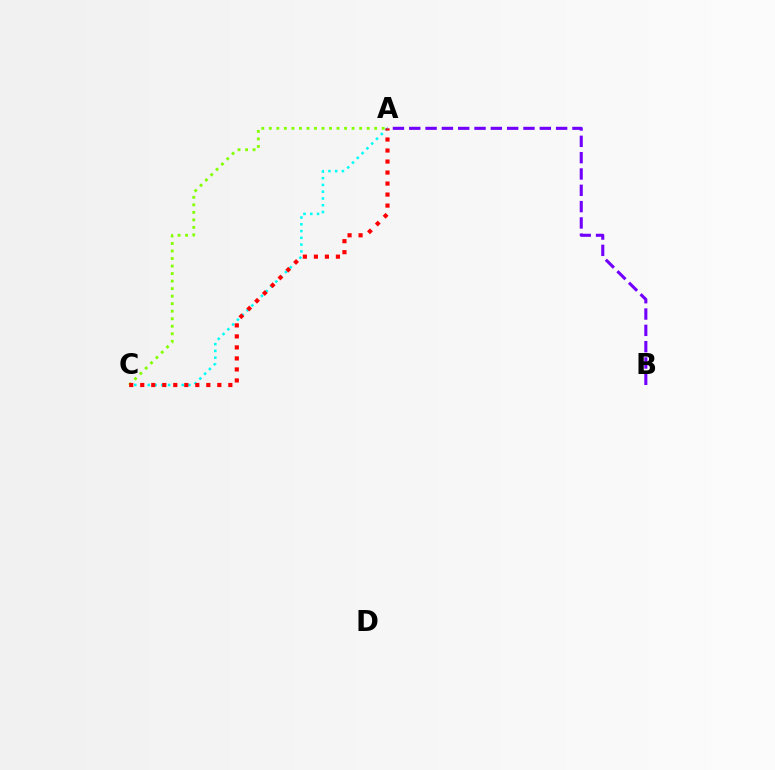{('A', 'C'): [{'color': '#00fff6', 'line_style': 'dotted', 'thickness': 1.84}, {'color': '#84ff00', 'line_style': 'dotted', 'thickness': 2.04}, {'color': '#ff0000', 'line_style': 'dotted', 'thickness': 2.99}], ('A', 'B'): [{'color': '#7200ff', 'line_style': 'dashed', 'thickness': 2.22}]}